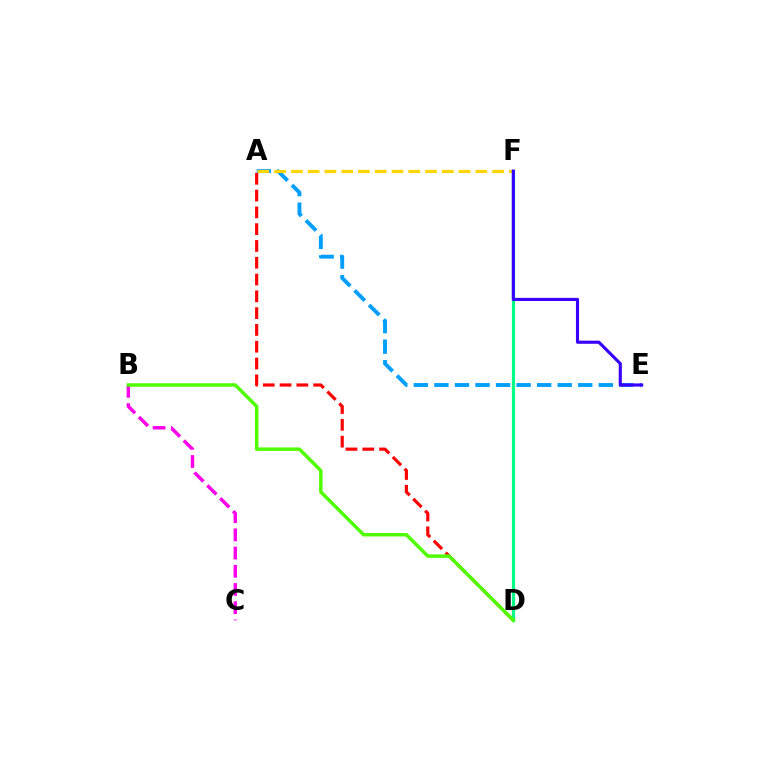{('A', 'E'): [{'color': '#009eff', 'line_style': 'dashed', 'thickness': 2.79}], ('A', 'F'): [{'color': '#ffd500', 'line_style': 'dashed', 'thickness': 2.28}], ('A', 'D'): [{'color': '#ff0000', 'line_style': 'dashed', 'thickness': 2.28}], ('D', 'F'): [{'color': '#00ff86', 'line_style': 'solid', 'thickness': 2.32}], ('B', 'C'): [{'color': '#ff00ed', 'line_style': 'dashed', 'thickness': 2.47}], ('B', 'D'): [{'color': '#4fff00', 'line_style': 'solid', 'thickness': 2.5}], ('E', 'F'): [{'color': '#3700ff', 'line_style': 'solid', 'thickness': 2.25}]}